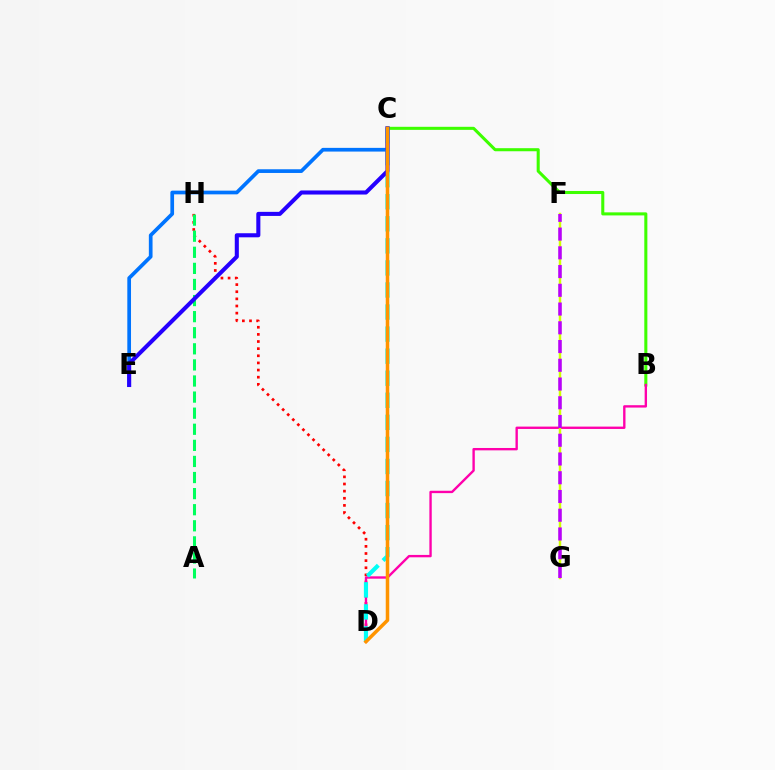{('C', 'E'): [{'color': '#0074ff', 'line_style': 'solid', 'thickness': 2.66}, {'color': '#2500ff', 'line_style': 'solid', 'thickness': 2.93}], ('B', 'C'): [{'color': '#3dff00', 'line_style': 'solid', 'thickness': 2.2}], ('D', 'H'): [{'color': '#ff0000', 'line_style': 'dotted', 'thickness': 1.94}], ('B', 'D'): [{'color': '#ff00ac', 'line_style': 'solid', 'thickness': 1.71}], ('F', 'G'): [{'color': '#d1ff00', 'line_style': 'solid', 'thickness': 1.77}, {'color': '#b900ff', 'line_style': 'dashed', 'thickness': 2.55}], ('C', 'D'): [{'color': '#00fff6', 'line_style': 'dashed', 'thickness': 3.0}, {'color': '#ff9400', 'line_style': 'solid', 'thickness': 2.52}], ('A', 'H'): [{'color': '#00ff5c', 'line_style': 'dashed', 'thickness': 2.19}]}